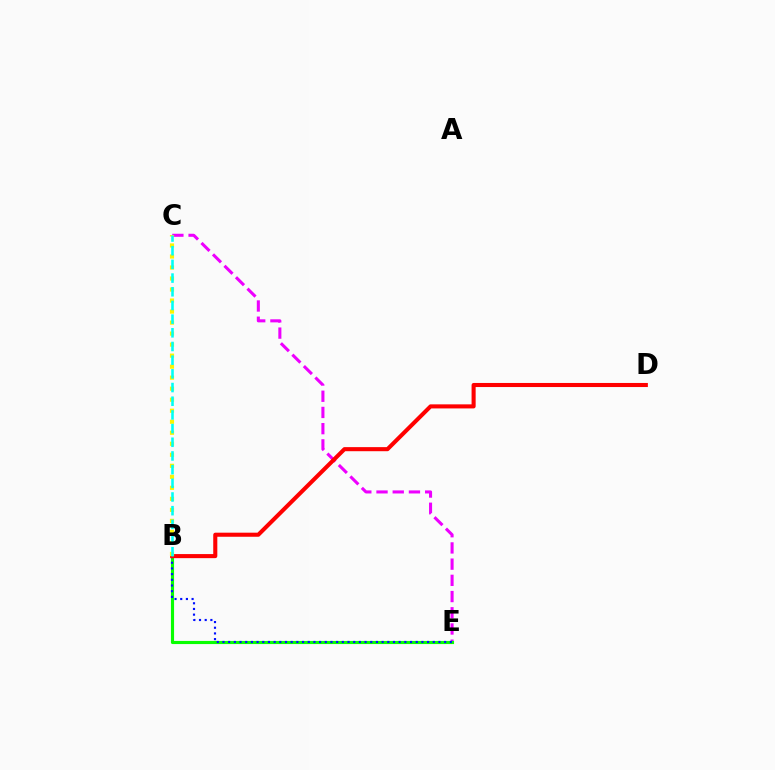{('C', 'E'): [{'color': '#ee00ff', 'line_style': 'dashed', 'thickness': 2.2}], ('B', 'E'): [{'color': '#08ff00', 'line_style': 'solid', 'thickness': 2.25}, {'color': '#0010ff', 'line_style': 'dotted', 'thickness': 1.54}], ('B', 'D'): [{'color': '#ff0000', 'line_style': 'solid', 'thickness': 2.93}], ('B', 'C'): [{'color': '#fcf500', 'line_style': 'dotted', 'thickness': 2.99}, {'color': '#00fff6', 'line_style': 'dashed', 'thickness': 1.86}]}